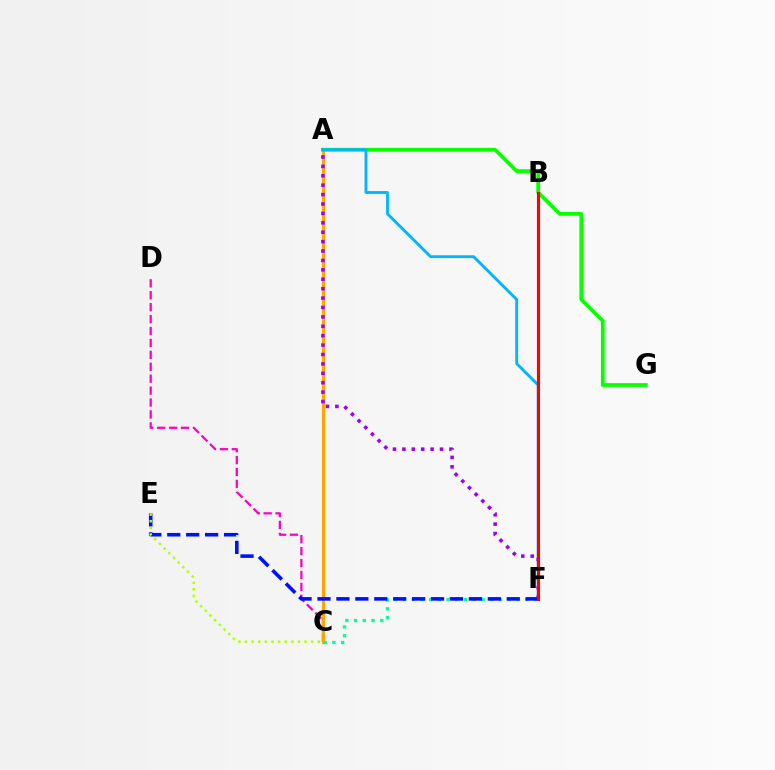{('C', 'D'): [{'color': '#ff00bd', 'line_style': 'dashed', 'thickness': 1.62}], ('A', 'C'): [{'color': '#ffa500', 'line_style': 'solid', 'thickness': 2.27}], ('A', 'G'): [{'color': '#08ff00', 'line_style': 'solid', 'thickness': 2.68}], ('A', 'F'): [{'color': '#00b5ff', 'line_style': 'solid', 'thickness': 2.05}, {'color': '#9b00ff', 'line_style': 'dotted', 'thickness': 2.56}], ('C', 'F'): [{'color': '#00ff9d', 'line_style': 'dotted', 'thickness': 2.37}], ('E', 'F'): [{'color': '#0010ff', 'line_style': 'dashed', 'thickness': 2.57}], ('C', 'E'): [{'color': '#b3ff00', 'line_style': 'dotted', 'thickness': 1.8}], ('B', 'F'): [{'color': '#ff0000', 'line_style': 'solid', 'thickness': 2.25}]}